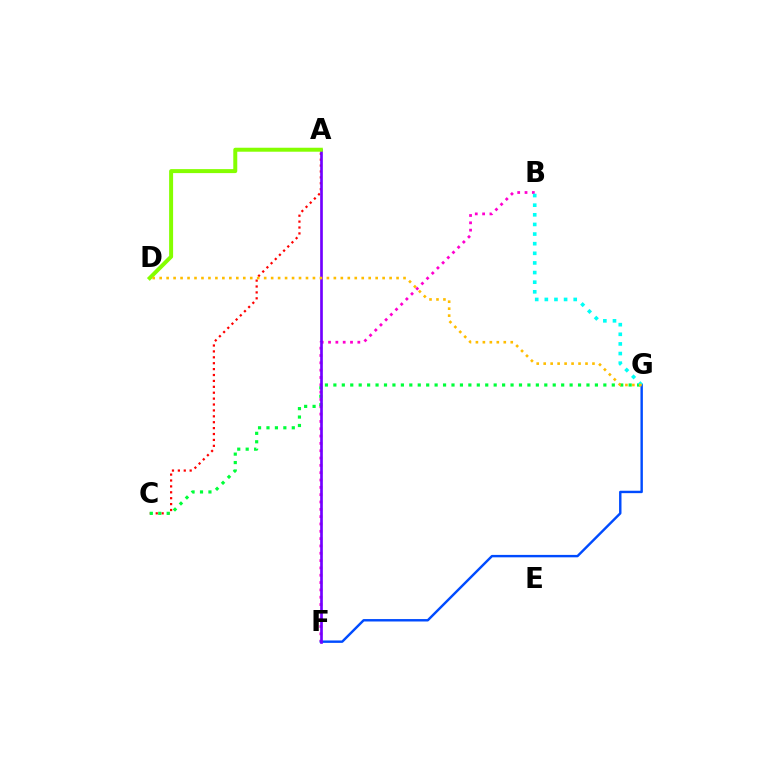{('B', 'F'): [{'color': '#ff00cf', 'line_style': 'dotted', 'thickness': 1.99}], ('A', 'C'): [{'color': '#ff0000', 'line_style': 'dotted', 'thickness': 1.6}], ('F', 'G'): [{'color': '#004bff', 'line_style': 'solid', 'thickness': 1.74}], ('C', 'G'): [{'color': '#00ff39', 'line_style': 'dotted', 'thickness': 2.29}], ('A', 'F'): [{'color': '#7200ff', 'line_style': 'solid', 'thickness': 1.93}], ('A', 'D'): [{'color': '#84ff00', 'line_style': 'solid', 'thickness': 2.86}], ('B', 'G'): [{'color': '#00fff6', 'line_style': 'dotted', 'thickness': 2.62}], ('D', 'G'): [{'color': '#ffbd00', 'line_style': 'dotted', 'thickness': 1.89}]}